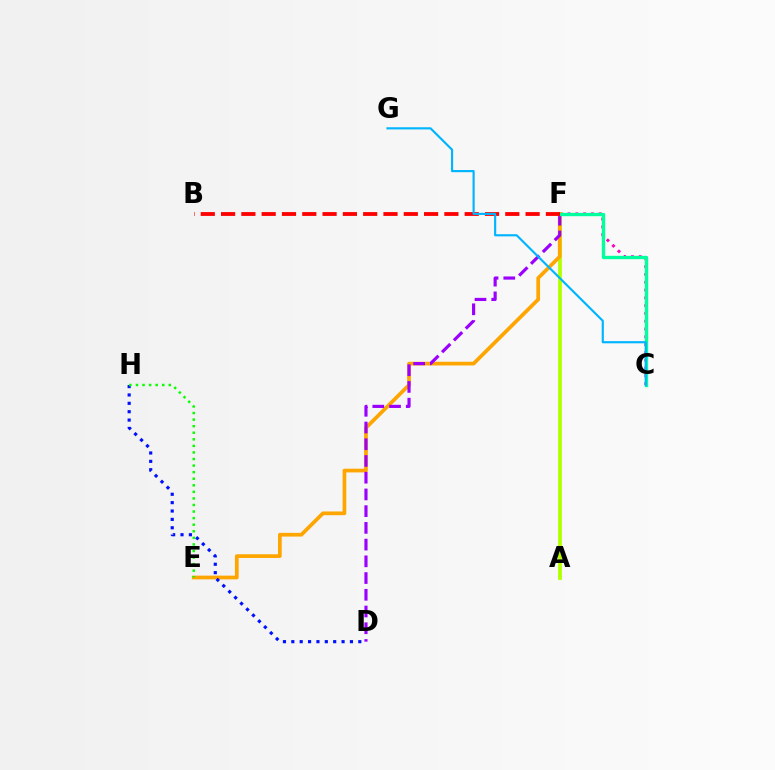{('C', 'F'): [{'color': '#ff00bd', 'line_style': 'dotted', 'thickness': 2.12}, {'color': '#00ff9d', 'line_style': 'solid', 'thickness': 2.42}], ('A', 'F'): [{'color': '#b3ff00', 'line_style': 'solid', 'thickness': 2.73}], ('E', 'F'): [{'color': '#ffa500', 'line_style': 'solid', 'thickness': 2.68}], ('D', 'F'): [{'color': '#9b00ff', 'line_style': 'dashed', 'thickness': 2.27}], ('D', 'H'): [{'color': '#0010ff', 'line_style': 'dotted', 'thickness': 2.28}], ('B', 'F'): [{'color': '#ff0000', 'line_style': 'dashed', 'thickness': 2.76}], ('E', 'H'): [{'color': '#08ff00', 'line_style': 'dotted', 'thickness': 1.78}], ('C', 'G'): [{'color': '#00b5ff', 'line_style': 'solid', 'thickness': 1.55}]}